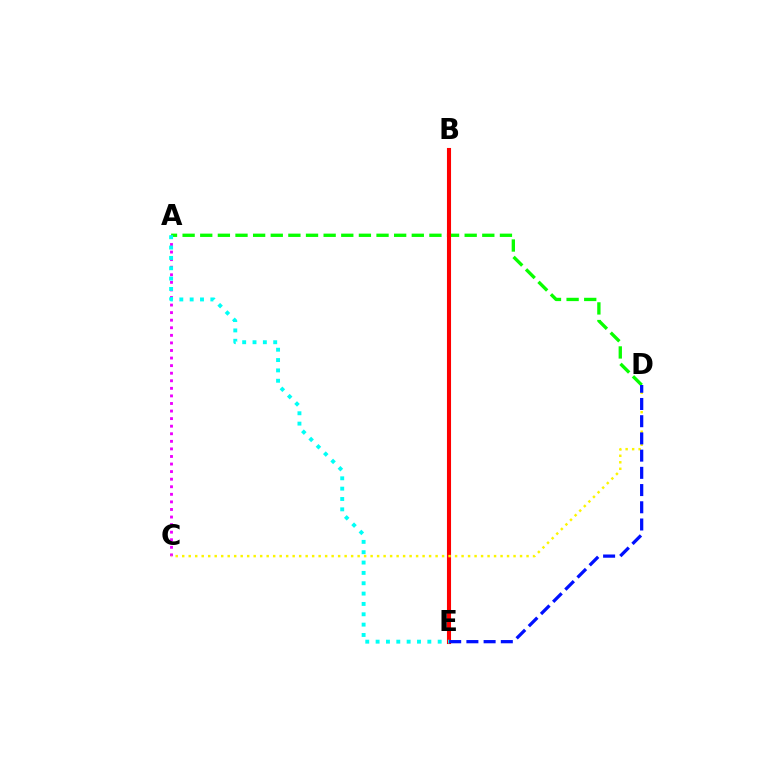{('A', 'D'): [{'color': '#08ff00', 'line_style': 'dashed', 'thickness': 2.39}], ('A', 'C'): [{'color': '#ee00ff', 'line_style': 'dotted', 'thickness': 2.06}], ('B', 'E'): [{'color': '#ff0000', 'line_style': 'solid', 'thickness': 2.94}], ('A', 'E'): [{'color': '#00fff6', 'line_style': 'dotted', 'thickness': 2.81}], ('C', 'D'): [{'color': '#fcf500', 'line_style': 'dotted', 'thickness': 1.77}], ('D', 'E'): [{'color': '#0010ff', 'line_style': 'dashed', 'thickness': 2.34}]}